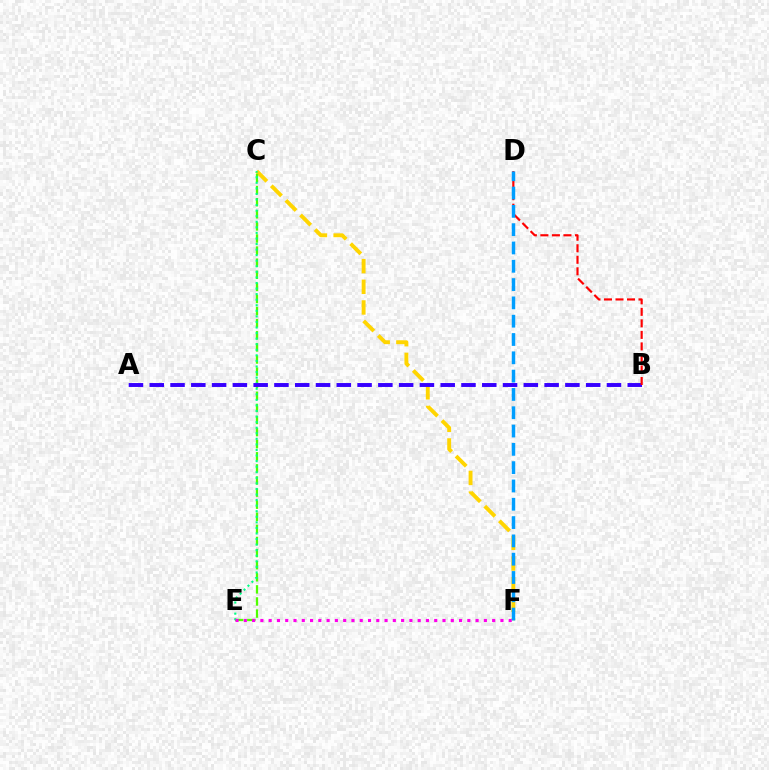{('C', 'F'): [{'color': '#ffd500', 'line_style': 'dashed', 'thickness': 2.81}], ('C', 'E'): [{'color': '#4fff00', 'line_style': 'dashed', 'thickness': 1.64}, {'color': '#00ff86', 'line_style': 'dotted', 'thickness': 1.51}], ('E', 'F'): [{'color': '#ff00ed', 'line_style': 'dotted', 'thickness': 2.25}], ('A', 'B'): [{'color': '#3700ff', 'line_style': 'dashed', 'thickness': 2.82}], ('B', 'D'): [{'color': '#ff0000', 'line_style': 'dashed', 'thickness': 1.57}], ('D', 'F'): [{'color': '#009eff', 'line_style': 'dashed', 'thickness': 2.49}]}